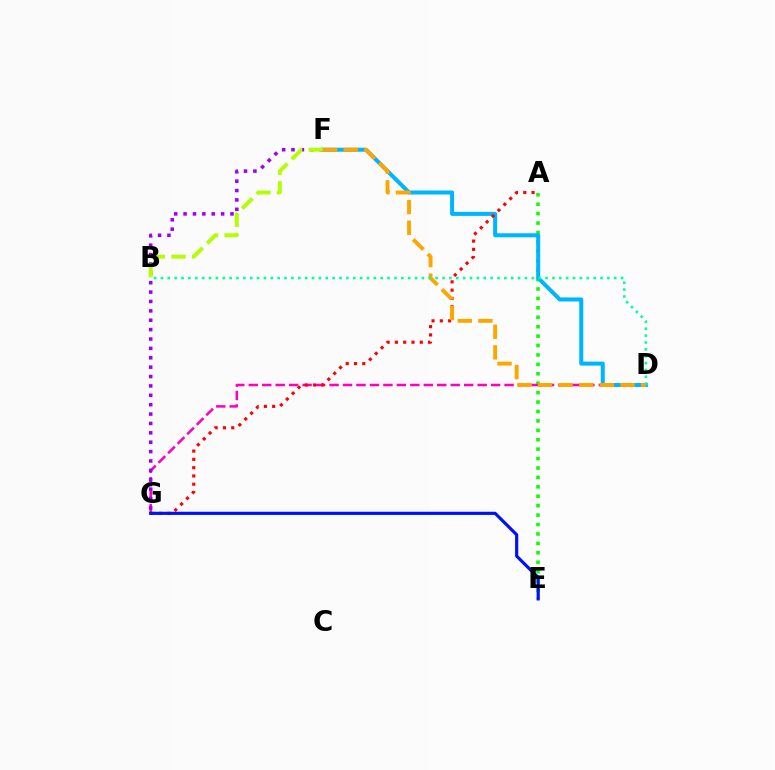{('A', 'E'): [{'color': '#08ff00', 'line_style': 'dotted', 'thickness': 2.56}], ('D', 'G'): [{'color': '#ff00bd', 'line_style': 'dashed', 'thickness': 1.83}], ('D', 'F'): [{'color': '#00b5ff', 'line_style': 'solid', 'thickness': 2.89}, {'color': '#ffa500', 'line_style': 'dashed', 'thickness': 2.8}], ('F', 'G'): [{'color': '#9b00ff', 'line_style': 'dotted', 'thickness': 2.55}], ('A', 'G'): [{'color': '#ff0000', 'line_style': 'dotted', 'thickness': 2.25}], ('E', 'G'): [{'color': '#0010ff', 'line_style': 'solid', 'thickness': 2.28}], ('B', 'D'): [{'color': '#00ff9d', 'line_style': 'dotted', 'thickness': 1.87}], ('B', 'F'): [{'color': '#b3ff00', 'line_style': 'dashed', 'thickness': 2.8}]}